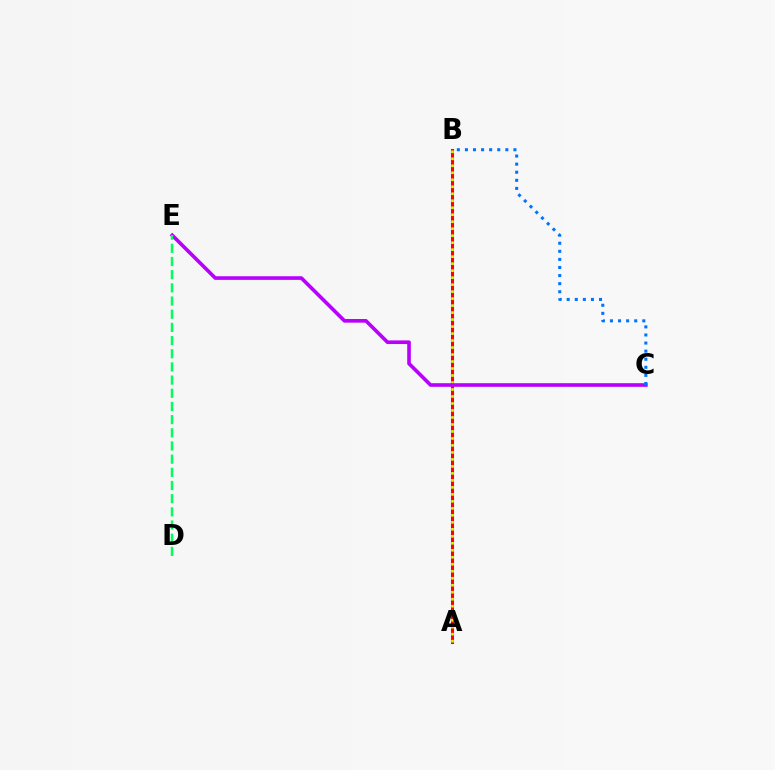{('A', 'B'): [{'color': '#ff0000', 'line_style': 'solid', 'thickness': 2.2}, {'color': '#d1ff00', 'line_style': 'dotted', 'thickness': 1.9}], ('C', 'E'): [{'color': '#b900ff', 'line_style': 'solid', 'thickness': 2.62}], ('D', 'E'): [{'color': '#00ff5c', 'line_style': 'dashed', 'thickness': 1.79}], ('B', 'C'): [{'color': '#0074ff', 'line_style': 'dotted', 'thickness': 2.2}]}